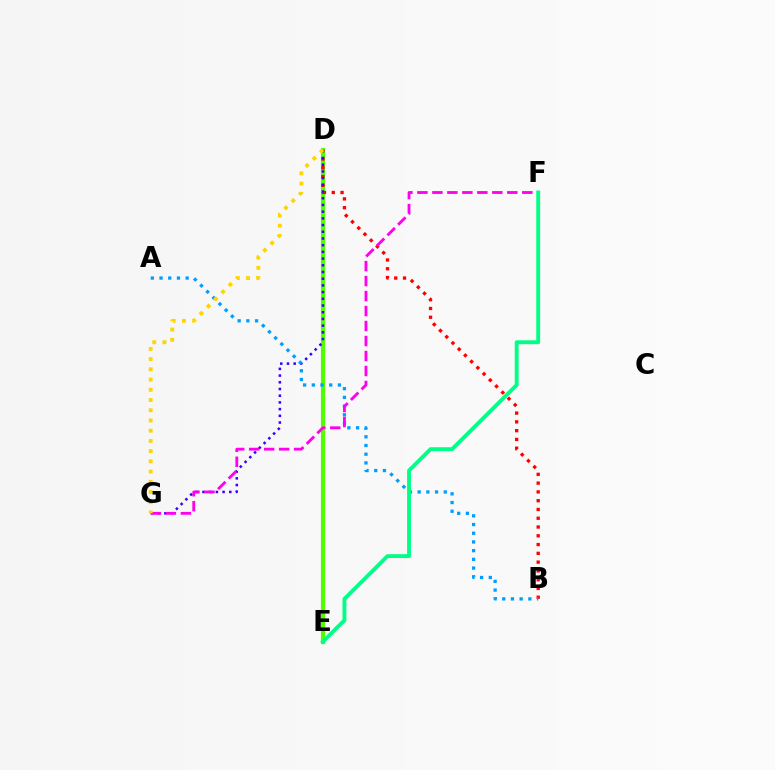{('D', 'E'): [{'color': '#4fff00', 'line_style': 'solid', 'thickness': 3.0}], ('B', 'D'): [{'color': '#ff0000', 'line_style': 'dotted', 'thickness': 2.38}], ('D', 'G'): [{'color': '#3700ff', 'line_style': 'dotted', 'thickness': 1.82}, {'color': '#ffd500', 'line_style': 'dotted', 'thickness': 2.78}], ('A', 'B'): [{'color': '#009eff', 'line_style': 'dotted', 'thickness': 2.37}], ('F', 'G'): [{'color': '#ff00ed', 'line_style': 'dashed', 'thickness': 2.04}], ('E', 'F'): [{'color': '#00ff86', 'line_style': 'solid', 'thickness': 2.79}]}